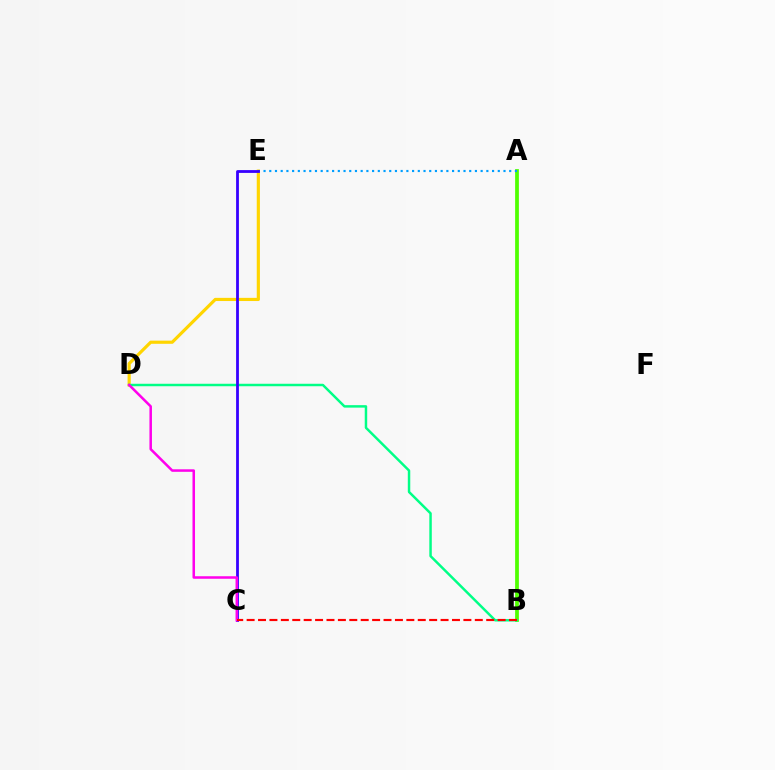{('D', 'E'): [{'color': '#ffd500', 'line_style': 'solid', 'thickness': 2.29}], ('A', 'B'): [{'color': '#4fff00', 'line_style': 'solid', 'thickness': 2.7}], ('A', 'E'): [{'color': '#009eff', 'line_style': 'dotted', 'thickness': 1.55}], ('B', 'D'): [{'color': '#00ff86', 'line_style': 'solid', 'thickness': 1.78}], ('C', 'E'): [{'color': '#3700ff', 'line_style': 'solid', 'thickness': 2.01}], ('C', 'D'): [{'color': '#ff00ed', 'line_style': 'solid', 'thickness': 1.82}], ('B', 'C'): [{'color': '#ff0000', 'line_style': 'dashed', 'thickness': 1.55}]}